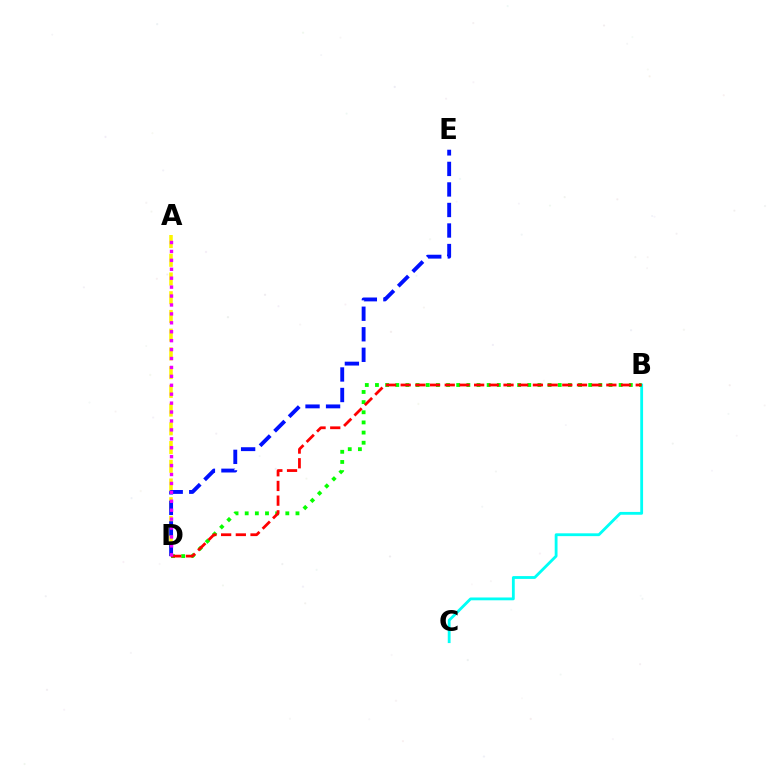{('B', 'C'): [{'color': '#00fff6', 'line_style': 'solid', 'thickness': 2.03}], ('B', 'D'): [{'color': '#08ff00', 'line_style': 'dotted', 'thickness': 2.76}, {'color': '#ff0000', 'line_style': 'dashed', 'thickness': 2.0}], ('A', 'D'): [{'color': '#fcf500', 'line_style': 'dashed', 'thickness': 2.54}, {'color': '#ee00ff', 'line_style': 'dotted', 'thickness': 2.42}], ('D', 'E'): [{'color': '#0010ff', 'line_style': 'dashed', 'thickness': 2.79}]}